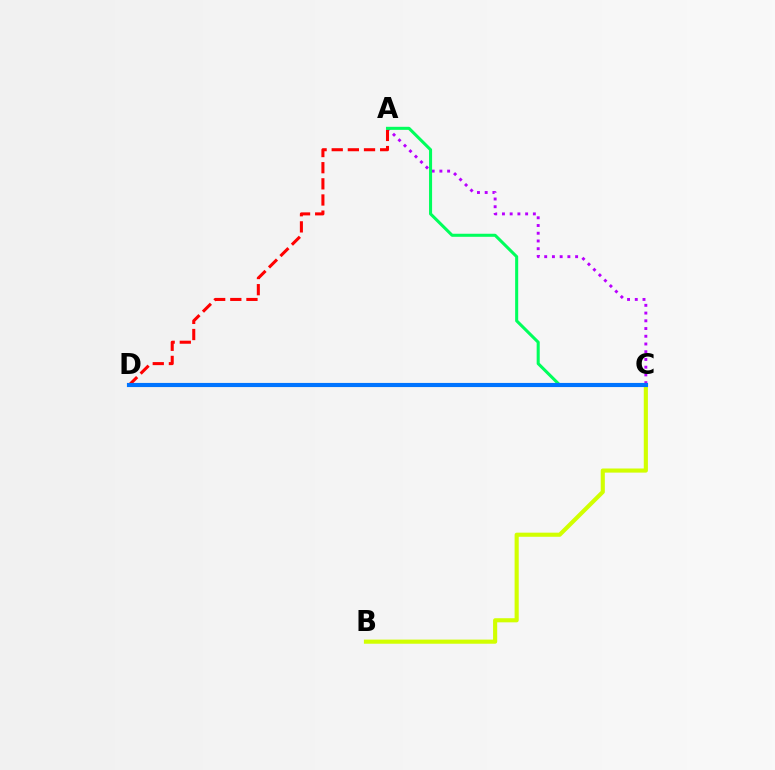{('A', 'C'): [{'color': '#b900ff', 'line_style': 'dotted', 'thickness': 2.1}, {'color': '#00ff5c', 'line_style': 'solid', 'thickness': 2.2}], ('B', 'C'): [{'color': '#d1ff00', 'line_style': 'solid', 'thickness': 2.97}], ('A', 'D'): [{'color': '#ff0000', 'line_style': 'dashed', 'thickness': 2.19}], ('C', 'D'): [{'color': '#0074ff', 'line_style': 'solid', 'thickness': 2.97}]}